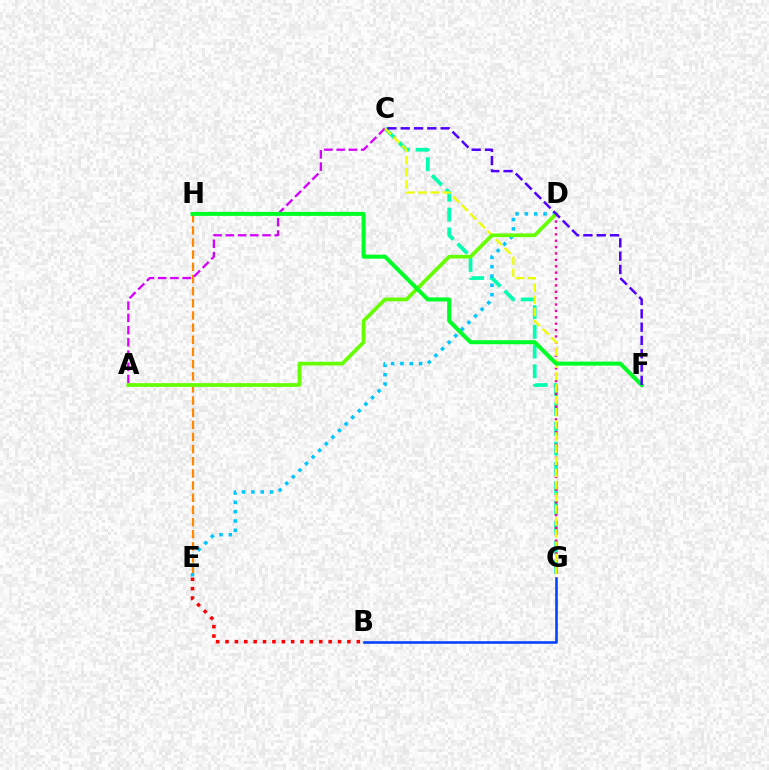{('B', 'G'): [{'color': '#003fff', 'line_style': 'solid', 'thickness': 1.83}], ('B', 'E'): [{'color': '#ff0000', 'line_style': 'dotted', 'thickness': 2.55}], ('E', 'H'): [{'color': '#ff8800', 'line_style': 'dashed', 'thickness': 1.65}], ('C', 'G'): [{'color': '#00ffaf', 'line_style': 'dashed', 'thickness': 2.68}, {'color': '#eeff00', 'line_style': 'dashed', 'thickness': 1.65}], ('D', 'E'): [{'color': '#00c7ff', 'line_style': 'dotted', 'thickness': 2.54}], ('D', 'G'): [{'color': '#ff00a0', 'line_style': 'dotted', 'thickness': 1.73}], ('A', 'C'): [{'color': '#d600ff', 'line_style': 'dashed', 'thickness': 1.66}], ('A', 'D'): [{'color': '#66ff00', 'line_style': 'solid', 'thickness': 2.68}], ('F', 'H'): [{'color': '#00ff27', 'line_style': 'solid', 'thickness': 2.9}], ('C', 'F'): [{'color': '#4f00ff', 'line_style': 'dashed', 'thickness': 1.81}]}